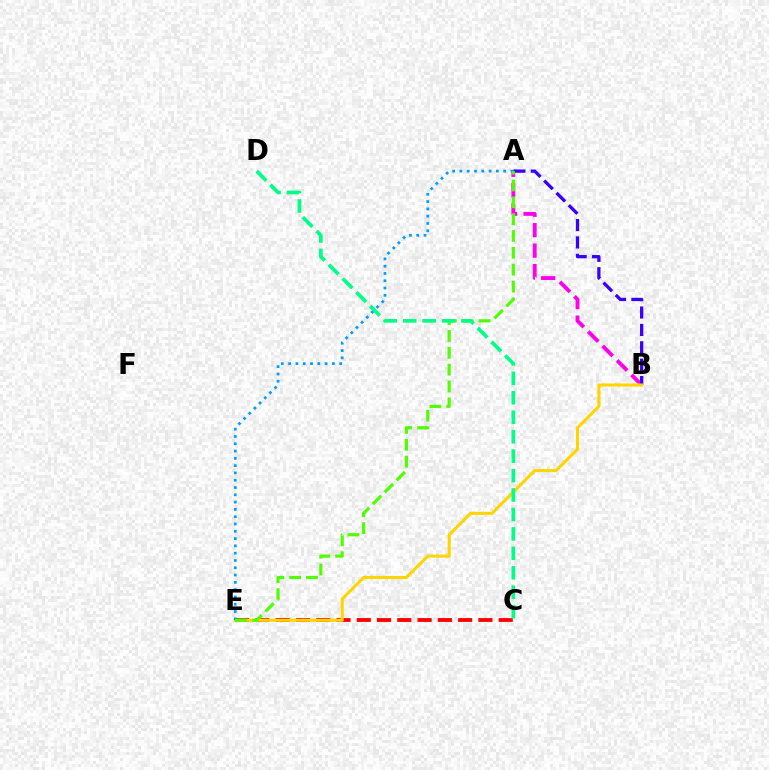{('C', 'E'): [{'color': '#ff0000', 'line_style': 'dashed', 'thickness': 2.75}], ('A', 'B'): [{'color': '#ff00ed', 'line_style': 'dashed', 'thickness': 2.78}, {'color': '#3700ff', 'line_style': 'dashed', 'thickness': 2.36}], ('B', 'E'): [{'color': '#ffd500', 'line_style': 'solid', 'thickness': 2.2}], ('A', 'E'): [{'color': '#009eff', 'line_style': 'dotted', 'thickness': 1.98}, {'color': '#4fff00', 'line_style': 'dashed', 'thickness': 2.29}], ('C', 'D'): [{'color': '#00ff86', 'line_style': 'dashed', 'thickness': 2.64}]}